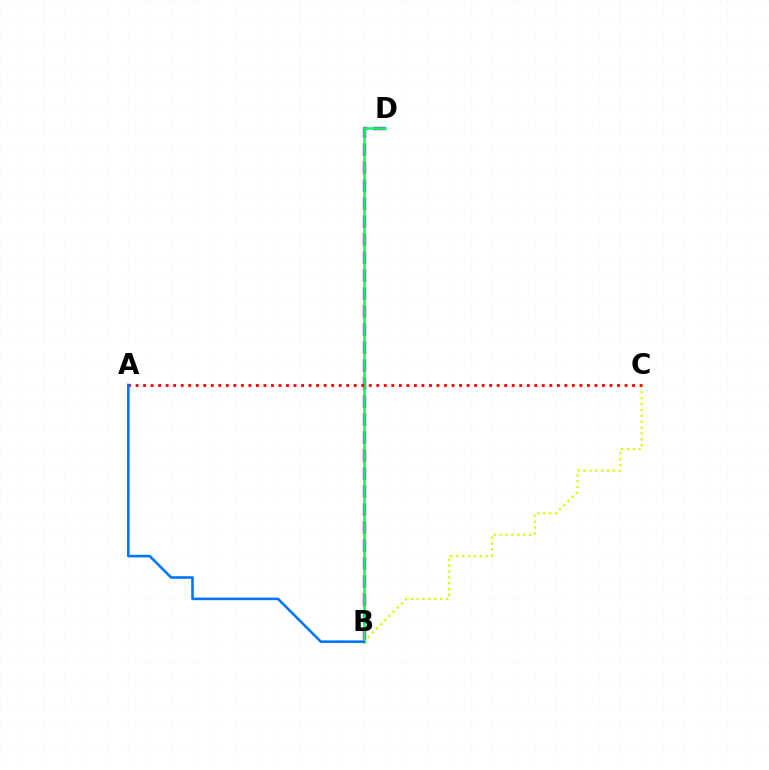{('B', 'D'): [{'color': '#b900ff', 'line_style': 'dashed', 'thickness': 2.44}, {'color': '#00ff5c', 'line_style': 'solid', 'thickness': 1.81}], ('B', 'C'): [{'color': '#d1ff00', 'line_style': 'dotted', 'thickness': 1.6}], ('A', 'C'): [{'color': '#ff0000', 'line_style': 'dotted', 'thickness': 2.04}], ('A', 'B'): [{'color': '#0074ff', 'line_style': 'solid', 'thickness': 1.85}]}